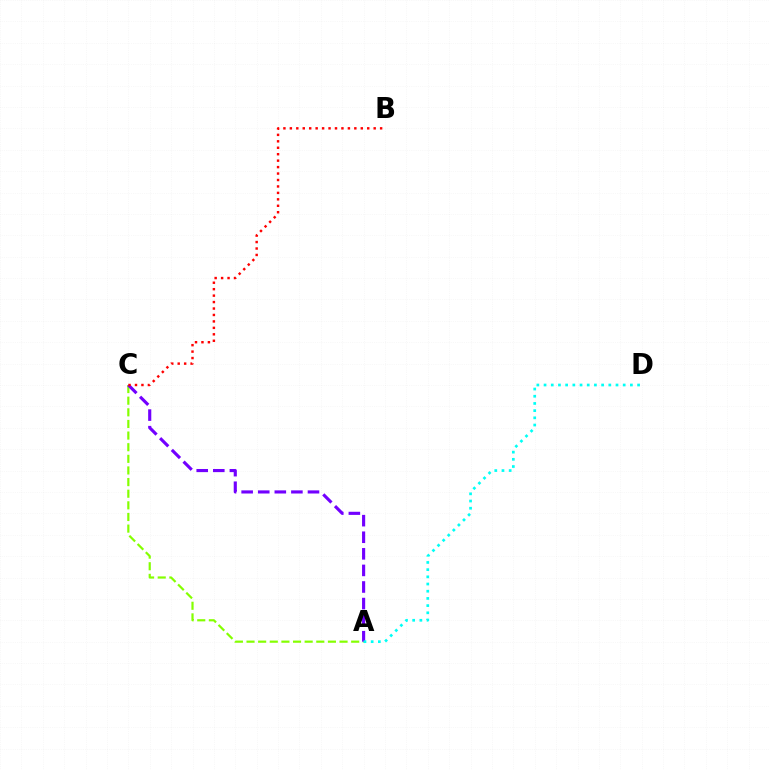{('A', 'C'): [{'color': '#84ff00', 'line_style': 'dashed', 'thickness': 1.58}, {'color': '#7200ff', 'line_style': 'dashed', 'thickness': 2.25}], ('A', 'D'): [{'color': '#00fff6', 'line_style': 'dotted', 'thickness': 1.95}], ('B', 'C'): [{'color': '#ff0000', 'line_style': 'dotted', 'thickness': 1.75}]}